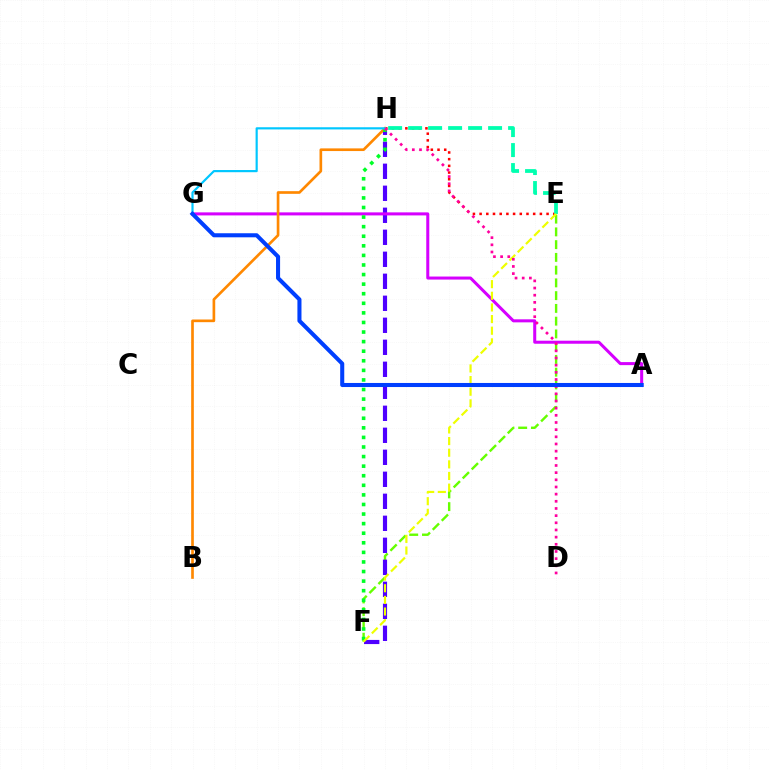{('E', 'F'): [{'color': '#66ff00', 'line_style': 'dashed', 'thickness': 1.73}, {'color': '#eeff00', 'line_style': 'dashed', 'thickness': 1.58}], ('F', 'H'): [{'color': '#4f00ff', 'line_style': 'dashed', 'thickness': 2.99}, {'color': '#00ff27', 'line_style': 'dotted', 'thickness': 2.6}], ('A', 'G'): [{'color': '#d600ff', 'line_style': 'solid', 'thickness': 2.18}, {'color': '#003fff', 'line_style': 'solid', 'thickness': 2.93}], ('E', 'H'): [{'color': '#ff0000', 'line_style': 'dotted', 'thickness': 1.82}, {'color': '#00ffaf', 'line_style': 'dashed', 'thickness': 2.72}], ('B', 'H'): [{'color': '#ff8800', 'line_style': 'solid', 'thickness': 1.92}], ('G', 'H'): [{'color': '#00c7ff', 'line_style': 'solid', 'thickness': 1.57}], ('D', 'H'): [{'color': '#ff00a0', 'line_style': 'dotted', 'thickness': 1.95}]}